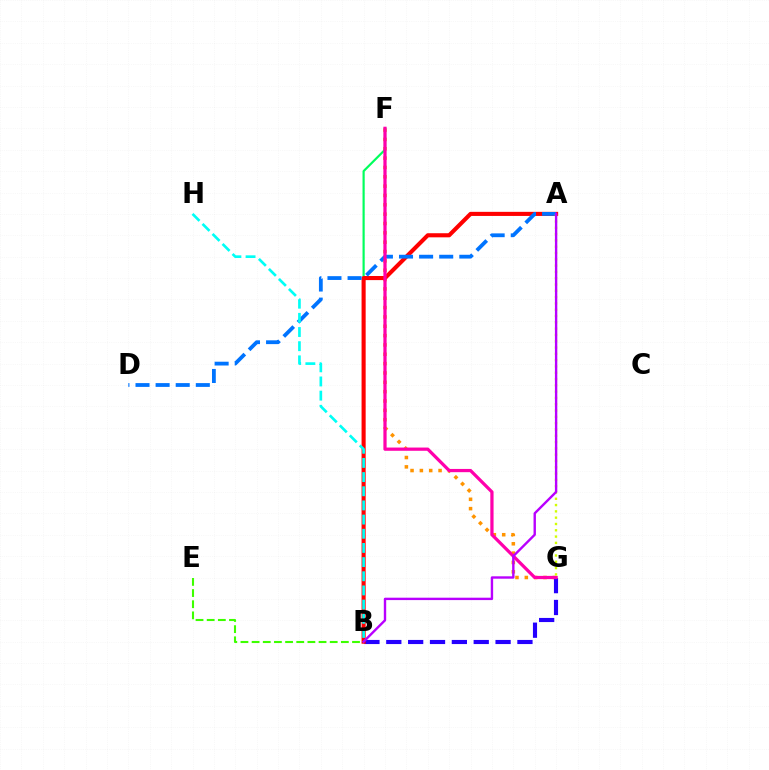{('F', 'G'): [{'color': '#ff9400', 'line_style': 'dotted', 'thickness': 2.54}, {'color': '#ff00ac', 'line_style': 'solid', 'thickness': 2.33}], ('B', 'G'): [{'color': '#2500ff', 'line_style': 'dashed', 'thickness': 2.97}], ('B', 'E'): [{'color': '#3dff00', 'line_style': 'dashed', 'thickness': 1.52}], ('B', 'F'): [{'color': '#00ff5c', 'line_style': 'solid', 'thickness': 1.57}], ('A', 'B'): [{'color': '#ff0000', 'line_style': 'solid', 'thickness': 2.95}, {'color': '#b900ff', 'line_style': 'solid', 'thickness': 1.72}], ('A', 'D'): [{'color': '#0074ff', 'line_style': 'dashed', 'thickness': 2.73}], ('B', 'H'): [{'color': '#00fff6', 'line_style': 'dashed', 'thickness': 1.92}], ('A', 'G'): [{'color': '#d1ff00', 'line_style': 'dotted', 'thickness': 1.71}]}